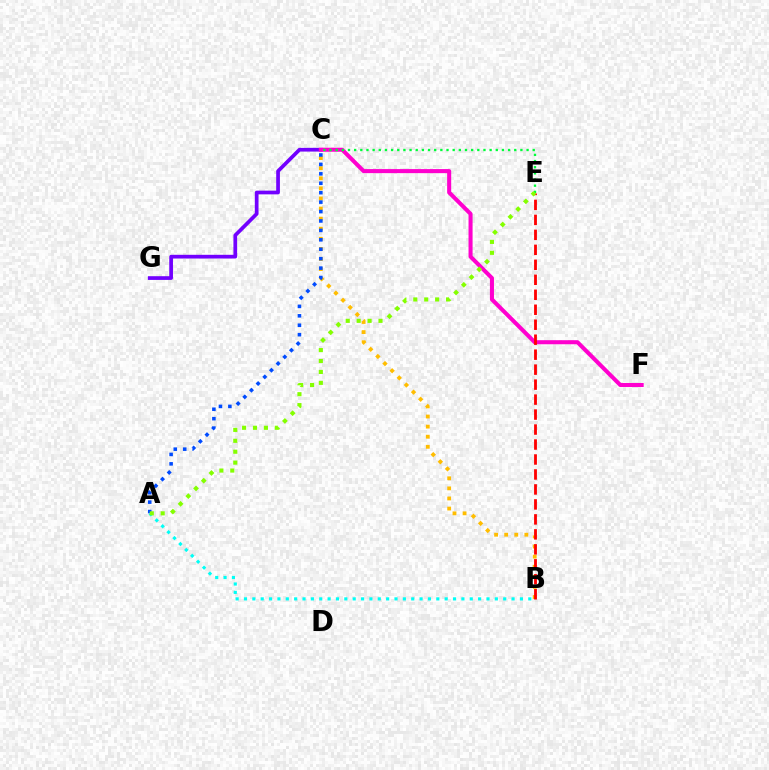{('B', 'C'): [{'color': '#ffbd00', 'line_style': 'dotted', 'thickness': 2.74}], ('C', 'G'): [{'color': '#7200ff', 'line_style': 'solid', 'thickness': 2.67}], ('C', 'F'): [{'color': '#ff00cf', 'line_style': 'solid', 'thickness': 2.92}], ('B', 'E'): [{'color': '#ff0000', 'line_style': 'dashed', 'thickness': 2.03}], ('A', 'C'): [{'color': '#004bff', 'line_style': 'dotted', 'thickness': 2.56}], ('A', 'B'): [{'color': '#00fff6', 'line_style': 'dotted', 'thickness': 2.27}], ('C', 'E'): [{'color': '#00ff39', 'line_style': 'dotted', 'thickness': 1.67}], ('A', 'E'): [{'color': '#84ff00', 'line_style': 'dotted', 'thickness': 2.97}]}